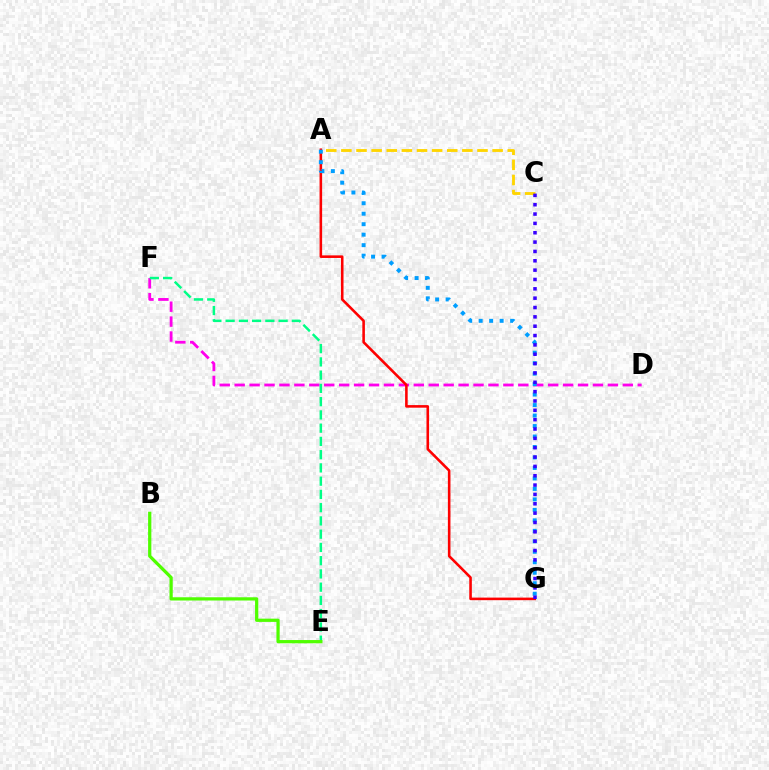{('A', 'C'): [{'color': '#ffd500', 'line_style': 'dashed', 'thickness': 2.05}], ('D', 'F'): [{'color': '#ff00ed', 'line_style': 'dashed', 'thickness': 2.03}], ('A', 'G'): [{'color': '#ff0000', 'line_style': 'solid', 'thickness': 1.86}, {'color': '#009eff', 'line_style': 'dotted', 'thickness': 2.85}], ('E', 'F'): [{'color': '#00ff86', 'line_style': 'dashed', 'thickness': 1.8}], ('B', 'E'): [{'color': '#4fff00', 'line_style': 'solid', 'thickness': 2.33}], ('C', 'G'): [{'color': '#3700ff', 'line_style': 'dotted', 'thickness': 2.54}]}